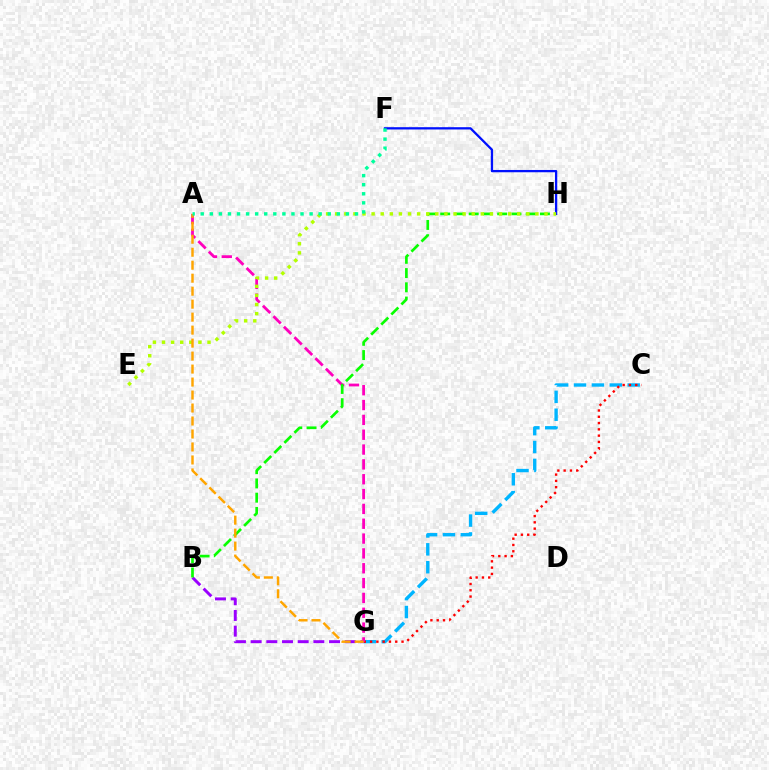{('C', 'G'): [{'color': '#00b5ff', 'line_style': 'dashed', 'thickness': 2.43}, {'color': '#ff0000', 'line_style': 'dotted', 'thickness': 1.71}], ('B', 'G'): [{'color': '#9b00ff', 'line_style': 'dashed', 'thickness': 2.13}], ('A', 'G'): [{'color': '#ff00bd', 'line_style': 'dashed', 'thickness': 2.02}, {'color': '#ffa500', 'line_style': 'dashed', 'thickness': 1.76}], ('B', 'H'): [{'color': '#08ff00', 'line_style': 'dashed', 'thickness': 1.94}], ('F', 'H'): [{'color': '#0010ff', 'line_style': 'solid', 'thickness': 1.65}], ('E', 'H'): [{'color': '#b3ff00', 'line_style': 'dotted', 'thickness': 2.47}], ('A', 'F'): [{'color': '#00ff9d', 'line_style': 'dotted', 'thickness': 2.47}]}